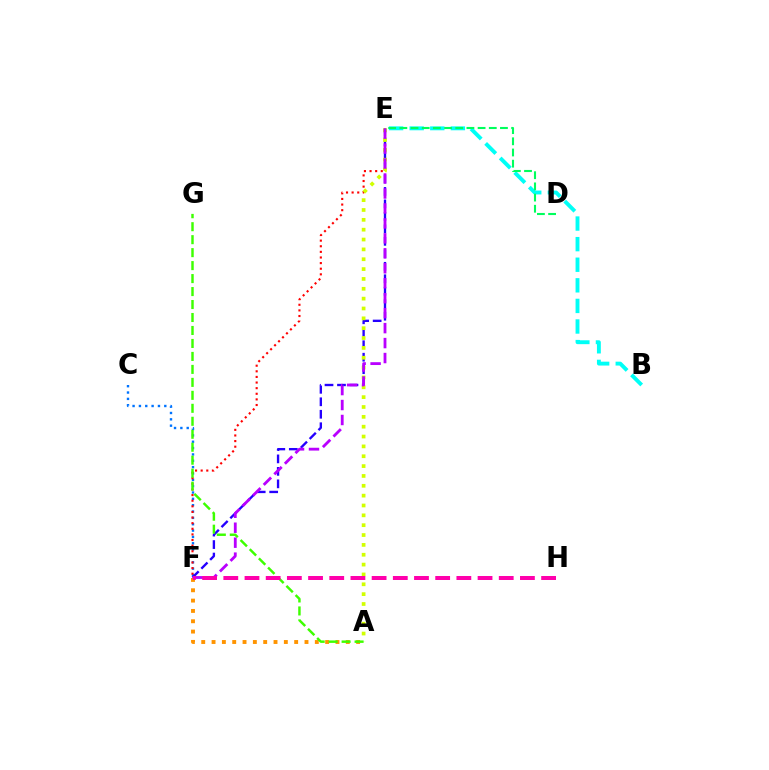{('C', 'F'): [{'color': '#0074ff', 'line_style': 'dotted', 'thickness': 1.72}], ('B', 'E'): [{'color': '#00fff6', 'line_style': 'dashed', 'thickness': 2.8}], ('E', 'F'): [{'color': '#ff0000', 'line_style': 'dotted', 'thickness': 1.53}, {'color': '#2500ff', 'line_style': 'dashed', 'thickness': 1.7}, {'color': '#b900ff', 'line_style': 'dashed', 'thickness': 2.03}], ('D', 'E'): [{'color': '#00ff5c', 'line_style': 'dashed', 'thickness': 1.52}], ('A', 'F'): [{'color': '#ff9400', 'line_style': 'dotted', 'thickness': 2.81}], ('A', 'E'): [{'color': '#d1ff00', 'line_style': 'dotted', 'thickness': 2.68}], ('A', 'G'): [{'color': '#3dff00', 'line_style': 'dashed', 'thickness': 1.76}], ('F', 'H'): [{'color': '#ff00ac', 'line_style': 'dashed', 'thickness': 2.88}]}